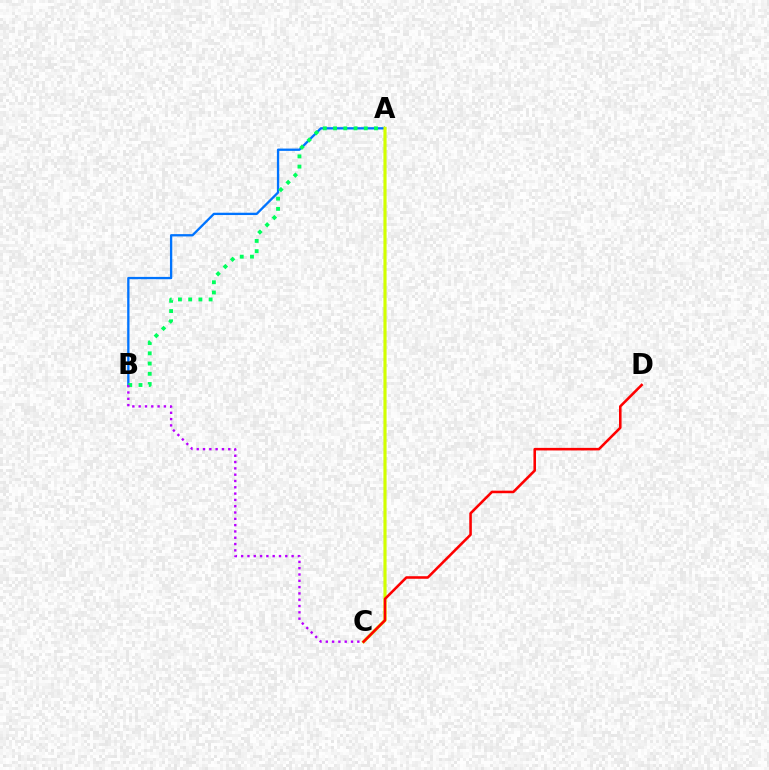{('A', 'B'): [{'color': '#0074ff', 'line_style': 'solid', 'thickness': 1.67}, {'color': '#00ff5c', 'line_style': 'dotted', 'thickness': 2.78}], ('B', 'C'): [{'color': '#b900ff', 'line_style': 'dotted', 'thickness': 1.71}], ('A', 'C'): [{'color': '#d1ff00', 'line_style': 'solid', 'thickness': 2.27}], ('C', 'D'): [{'color': '#ff0000', 'line_style': 'solid', 'thickness': 1.85}]}